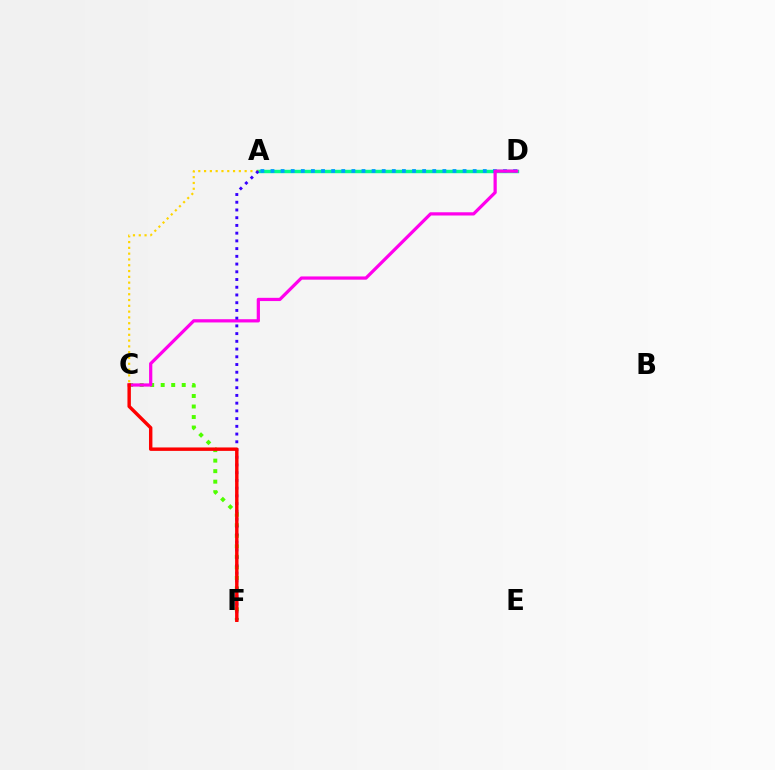{('A', 'D'): [{'color': '#00ff86', 'line_style': 'solid', 'thickness': 2.47}, {'color': '#009eff', 'line_style': 'dotted', 'thickness': 2.75}], ('C', 'F'): [{'color': '#4fff00', 'line_style': 'dotted', 'thickness': 2.86}, {'color': '#ff0000', 'line_style': 'solid', 'thickness': 2.47}], ('C', 'D'): [{'color': '#ff00ed', 'line_style': 'solid', 'thickness': 2.33}], ('A', 'C'): [{'color': '#ffd500', 'line_style': 'dotted', 'thickness': 1.57}], ('A', 'F'): [{'color': '#3700ff', 'line_style': 'dotted', 'thickness': 2.1}]}